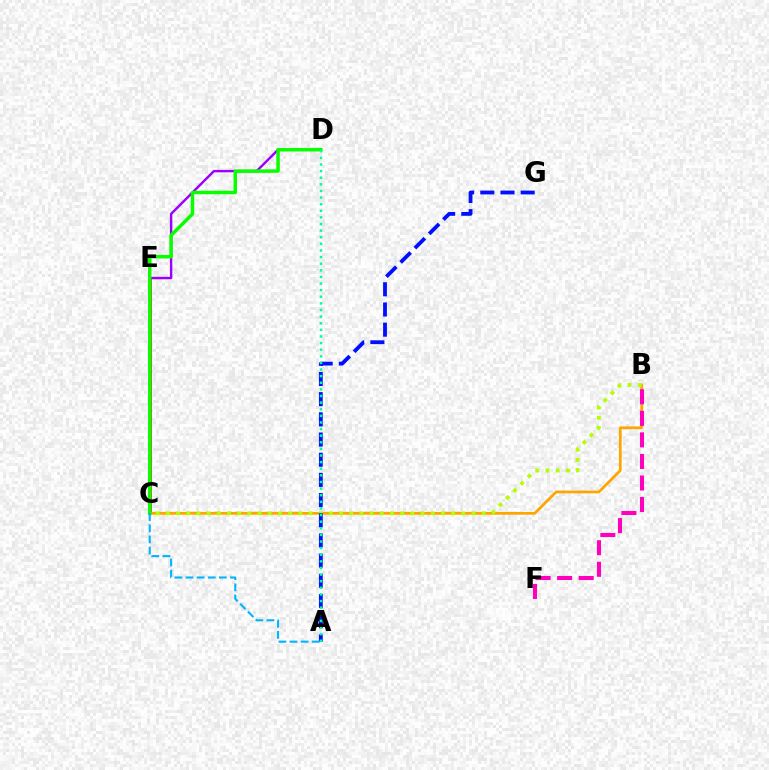{('C', 'E'): [{'color': '#ff0000', 'line_style': 'solid', 'thickness': 1.82}], ('B', 'C'): [{'color': '#ffa500', 'line_style': 'solid', 'thickness': 1.97}, {'color': '#b3ff00', 'line_style': 'dotted', 'thickness': 2.77}], ('C', 'D'): [{'color': '#9b00ff', 'line_style': 'solid', 'thickness': 1.74}, {'color': '#08ff00', 'line_style': 'solid', 'thickness': 2.5}], ('A', 'G'): [{'color': '#0010ff', 'line_style': 'dashed', 'thickness': 2.74}], ('B', 'F'): [{'color': '#ff00bd', 'line_style': 'dashed', 'thickness': 2.93}], ('A', 'C'): [{'color': '#00b5ff', 'line_style': 'dashed', 'thickness': 1.51}], ('A', 'D'): [{'color': '#00ff9d', 'line_style': 'dotted', 'thickness': 1.8}]}